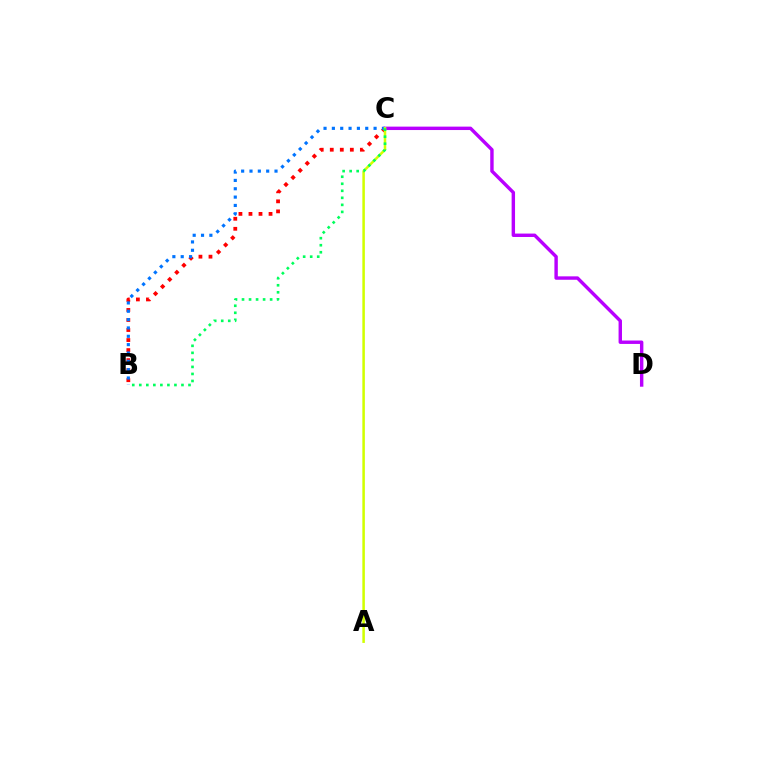{('B', 'C'): [{'color': '#ff0000', 'line_style': 'dotted', 'thickness': 2.73}, {'color': '#0074ff', 'line_style': 'dotted', 'thickness': 2.27}, {'color': '#00ff5c', 'line_style': 'dotted', 'thickness': 1.91}], ('C', 'D'): [{'color': '#b900ff', 'line_style': 'solid', 'thickness': 2.46}], ('A', 'C'): [{'color': '#d1ff00', 'line_style': 'solid', 'thickness': 1.82}]}